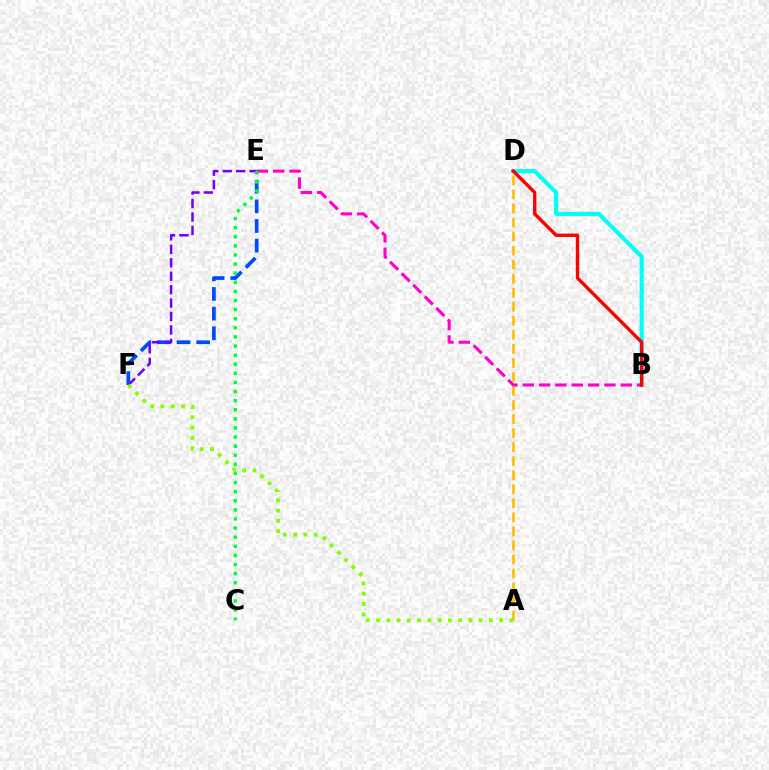{('B', 'D'): [{'color': '#00fff6', 'line_style': 'solid', 'thickness': 2.97}, {'color': '#ff0000', 'line_style': 'solid', 'thickness': 2.43}], ('A', 'D'): [{'color': '#ffbd00', 'line_style': 'dashed', 'thickness': 1.91}], ('E', 'F'): [{'color': '#004bff', 'line_style': 'dashed', 'thickness': 2.67}, {'color': '#7200ff', 'line_style': 'dashed', 'thickness': 1.83}], ('B', 'E'): [{'color': '#ff00cf', 'line_style': 'dashed', 'thickness': 2.22}], ('C', 'E'): [{'color': '#00ff39', 'line_style': 'dotted', 'thickness': 2.47}], ('A', 'F'): [{'color': '#84ff00', 'line_style': 'dotted', 'thickness': 2.79}]}